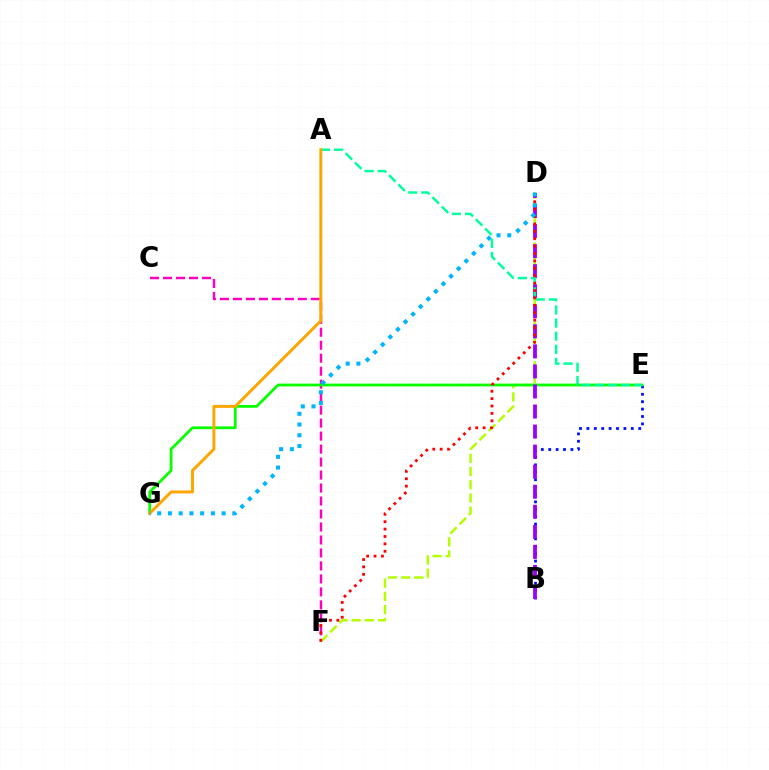{('C', 'F'): [{'color': '#ff00bd', 'line_style': 'dashed', 'thickness': 1.76}], ('D', 'F'): [{'color': '#b3ff00', 'line_style': 'dashed', 'thickness': 1.79}, {'color': '#ff0000', 'line_style': 'dotted', 'thickness': 2.01}], ('B', 'E'): [{'color': '#0010ff', 'line_style': 'dotted', 'thickness': 2.01}], ('E', 'G'): [{'color': '#08ff00', 'line_style': 'solid', 'thickness': 2.0}], ('B', 'D'): [{'color': '#9b00ff', 'line_style': 'dashed', 'thickness': 2.72}], ('A', 'E'): [{'color': '#00ff9d', 'line_style': 'dashed', 'thickness': 1.78}], ('A', 'G'): [{'color': '#ffa500', 'line_style': 'solid', 'thickness': 2.12}], ('D', 'G'): [{'color': '#00b5ff', 'line_style': 'dotted', 'thickness': 2.92}]}